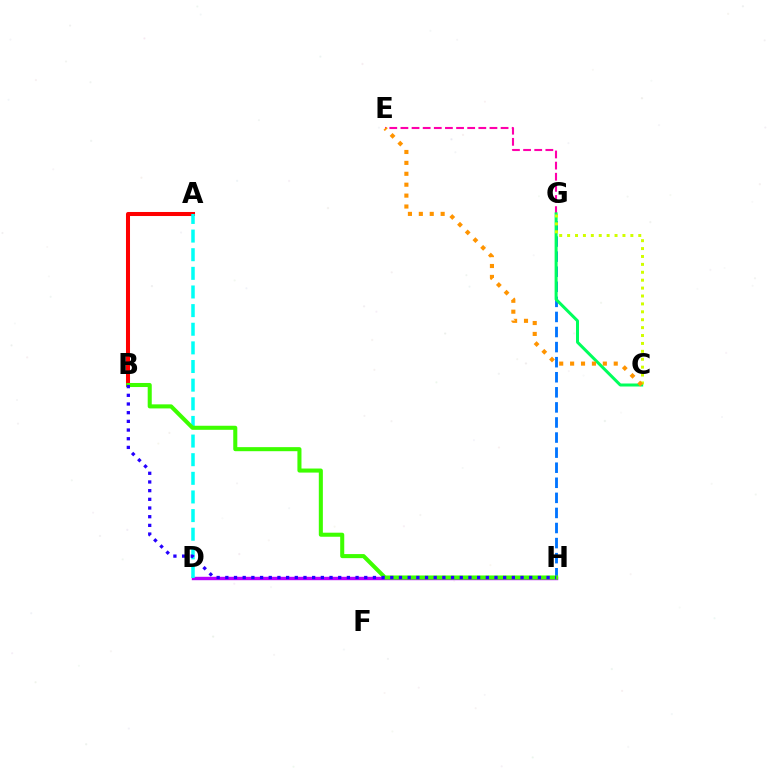{('E', 'G'): [{'color': '#ff00ac', 'line_style': 'dashed', 'thickness': 1.51}], ('G', 'H'): [{'color': '#0074ff', 'line_style': 'dashed', 'thickness': 2.05}], ('A', 'B'): [{'color': '#ff0000', 'line_style': 'solid', 'thickness': 2.91}], ('D', 'H'): [{'color': '#b900ff', 'line_style': 'solid', 'thickness': 2.45}], ('C', 'G'): [{'color': '#00ff5c', 'line_style': 'solid', 'thickness': 2.17}, {'color': '#d1ff00', 'line_style': 'dotted', 'thickness': 2.15}], ('A', 'D'): [{'color': '#00fff6', 'line_style': 'dashed', 'thickness': 2.53}], ('B', 'H'): [{'color': '#3dff00', 'line_style': 'solid', 'thickness': 2.92}, {'color': '#2500ff', 'line_style': 'dotted', 'thickness': 2.36}], ('C', 'E'): [{'color': '#ff9400', 'line_style': 'dotted', 'thickness': 2.96}]}